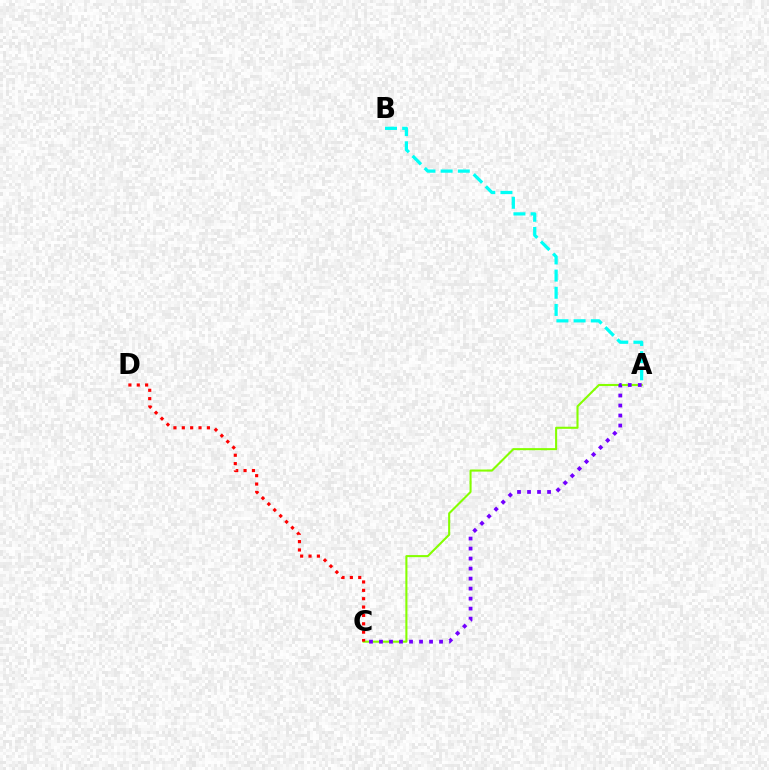{('A', 'C'): [{'color': '#84ff00', 'line_style': 'solid', 'thickness': 1.5}, {'color': '#7200ff', 'line_style': 'dotted', 'thickness': 2.72}], ('A', 'B'): [{'color': '#00fff6', 'line_style': 'dashed', 'thickness': 2.33}], ('C', 'D'): [{'color': '#ff0000', 'line_style': 'dotted', 'thickness': 2.27}]}